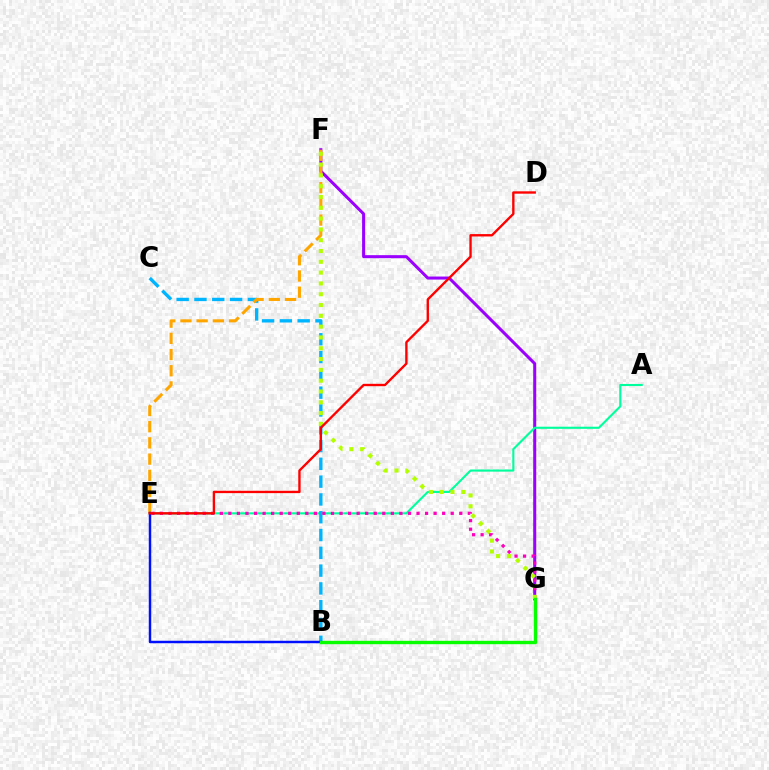{('F', 'G'): [{'color': '#9b00ff', 'line_style': 'solid', 'thickness': 2.18}, {'color': '#b3ff00', 'line_style': 'dotted', 'thickness': 2.94}], ('A', 'E'): [{'color': '#00ff9d', 'line_style': 'solid', 'thickness': 1.53}], ('B', 'C'): [{'color': '#00b5ff', 'line_style': 'dashed', 'thickness': 2.42}], ('E', 'F'): [{'color': '#ffa500', 'line_style': 'dashed', 'thickness': 2.2}], ('E', 'G'): [{'color': '#ff00bd', 'line_style': 'dotted', 'thickness': 2.32}], ('B', 'E'): [{'color': '#0010ff', 'line_style': 'solid', 'thickness': 1.77}], ('B', 'G'): [{'color': '#08ff00', 'line_style': 'solid', 'thickness': 2.43}], ('D', 'E'): [{'color': '#ff0000', 'line_style': 'solid', 'thickness': 1.7}]}